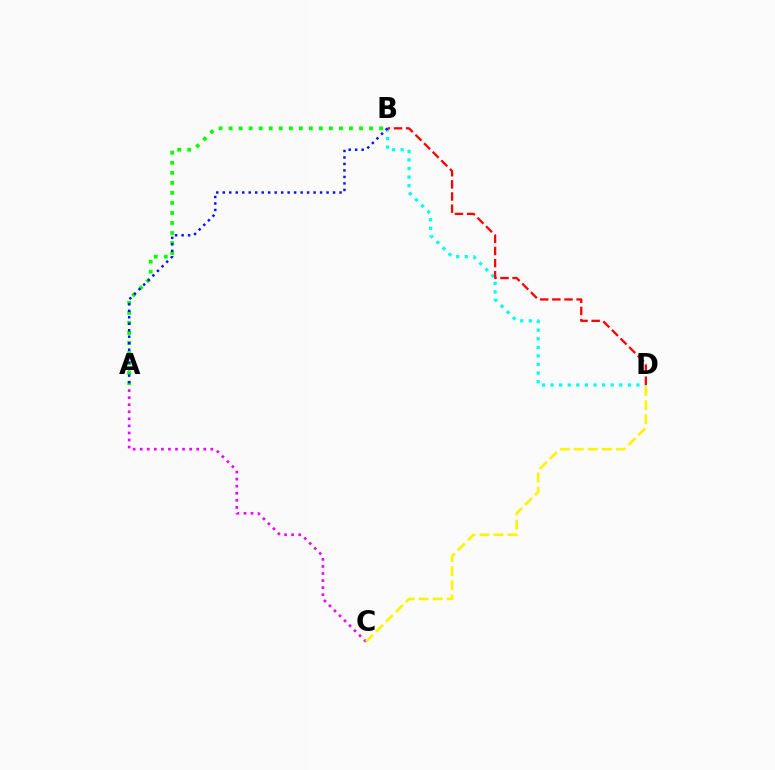{('A', 'B'): [{'color': '#08ff00', 'line_style': 'dotted', 'thickness': 2.73}, {'color': '#0010ff', 'line_style': 'dotted', 'thickness': 1.76}], ('B', 'D'): [{'color': '#00fff6', 'line_style': 'dotted', 'thickness': 2.33}, {'color': '#ff0000', 'line_style': 'dashed', 'thickness': 1.65}], ('A', 'C'): [{'color': '#ee00ff', 'line_style': 'dotted', 'thickness': 1.92}], ('C', 'D'): [{'color': '#fcf500', 'line_style': 'dashed', 'thickness': 1.91}]}